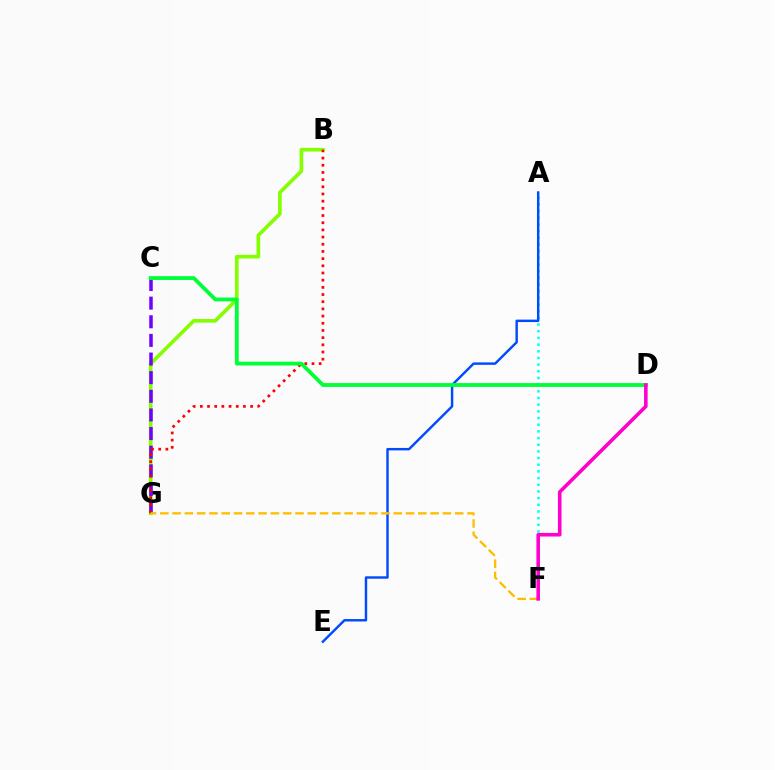{('B', 'G'): [{'color': '#84ff00', 'line_style': 'solid', 'thickness': 2.63}, {'color': '#ff0000', 'line_style': 'dotted', 'thickness': 1.95}], ('A', 'F'): [{'color': '#00fff6', 'line_style': 'dotted', 'thickness': 1.81}], ('A', 'E'): [{'color': '#004bff', 'line_style': 'solid', 'thickness': 1.75}], ('C', 'G'): [{'color': '#7200ff', 'line_style': 'dashed', 'thickness': 2.53}], ('C', 'D'): [{'color': '#00ff39', 'line_style': 'solid', 'thickness': 2.74}], ('F', 'G'): [{'color': '#ffbd00', 'line_style': 'dashed', 'thickness': 1.67}], ('D', 'F'): [{'color': '#ff00cf', 'line_style': 'solid', 'thickness': 2.58}]}